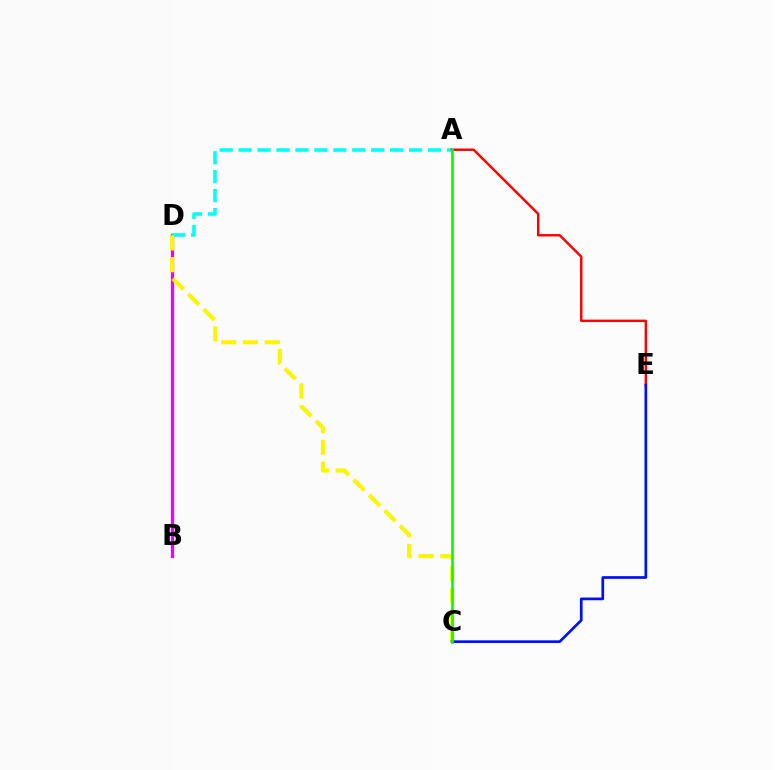{('B', 'D'): [{'color': '#ee00ff', 'line_style': 'solid', 'thickness': 2.35}], ('A', 'D'): [{'color': '#00fff6', 'line_style': 'dashed', 'thickness': 2.57}], ('C', 'D'): [{'color': '#fcf500', 'line_style': 'dashed', 'thickness': 2.96}], ('A', 'E'): [{'color': '#ff0000', 'line_style': 'solid', 'thickness': 1.75}], ('C', 'E'): [{'color': '#0010ff', 'line_style': 'solid', 'thickness': 1.95}], ('A', 'C'): [{'color': '#08ff00', 'line_style': 'solid', 'thickness': 1.95}]}